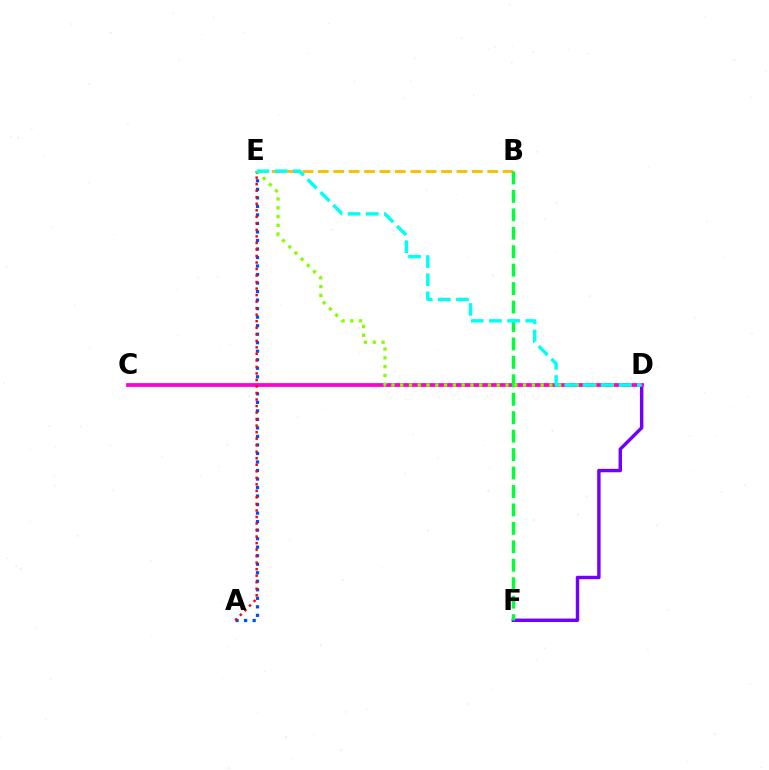{('B', 'E'): [{'color': '#ffbd00', 'line_style': 'dashed', 'thickness': 2.09}], ('D', 'F'): [{'color': '#7200ff', 'line_style': 'solid', 'thickness': 2.46}], ('A', 'E'): [{'color': '#004bff', 'line_style': 'dotted', 'thickness': 2.31}, {'color': '#ff0000', 'line_style': 'dotted', 'thickness': 1.77}], ('C', 'D'): [{'color': '#ff00cf', 'line_style': 'solid', 'thickness': 2.72}], ('B', 'F'): [{'color': '#00ff39', 'line_style': 'dashed', 'thickness': 2.51}], ('D', 'E'): [{'color': '#84ff00', 'line_style': 'dotted', 'thickness': 2.38}, {'color': '#00fff6', 'line_style': 'dashed', 'thickness': 2.46}]}